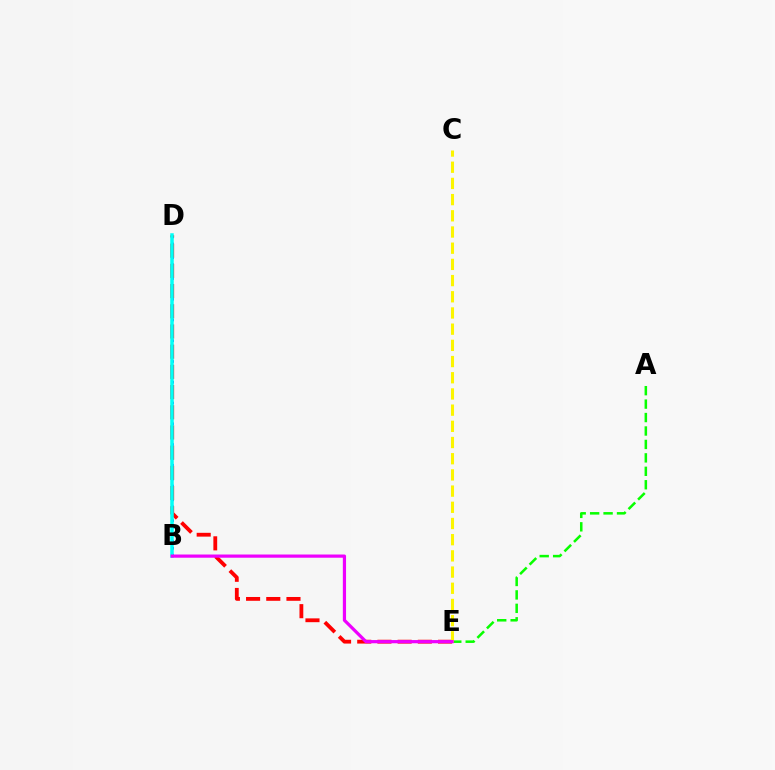{('A', 'E'): [{'color': '#08ff00', 'line_style': 'dashed', 'thickness': 1.83}], ('B', 'D'): [{'color': '#0010ff', 'line_style': 'dotted', 'thickness': 1.88}, {'color': '#00fff6', 'line_style': 'solid', 'thickness': 2.52}], ('D', 'E'): [{'color': '#ff0000', 'line_style': 'dashed', 'thickness': 2.74}], ('C', 'E'): [{'color': '#fcf500', 'line_style': 'dashed', 'thickness': 2.2}], ('B', 'E'): [{'color': '#ee00ff', 'line_style': 'solid', 'thickness': 2.31}]}